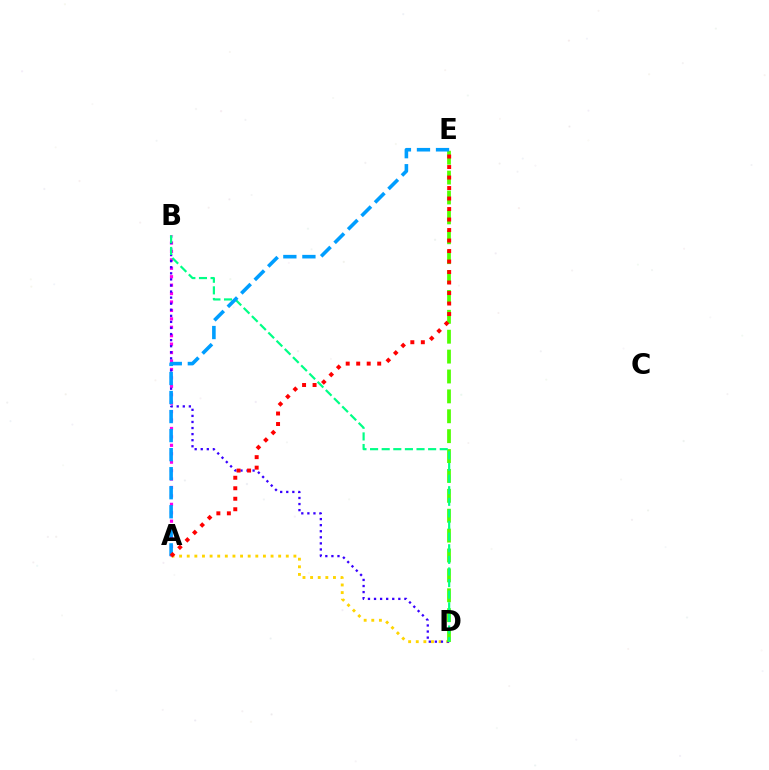{('A', 'B'): [{'color': '#ff00ed', 'line_style': 'dotted', 'thickness': 2.29}], ('A', 'D'): [{'color': '#ffd500', 'line_style': 'dotted', 'thickness': 2.07}], ('B', 'D'): [{'color': '#3700ff', 'line_style': 'dotted', 'thickness': 1.65}, {'color': '#00ff86', 'line_style': 'dashed', 'thickness': 1.58}], ('D', 'E'): [{'color': '#4fff00', 'line_style': 'dashed', 'thickness': 2.7}], ('A', 'E'): [{'color': '#009eff', 'line_style': 'dashed', 'thickness': 2.59}, {'color': '#ff0000', 'line_style': 'dotted', 'thickness': 2.85}]}